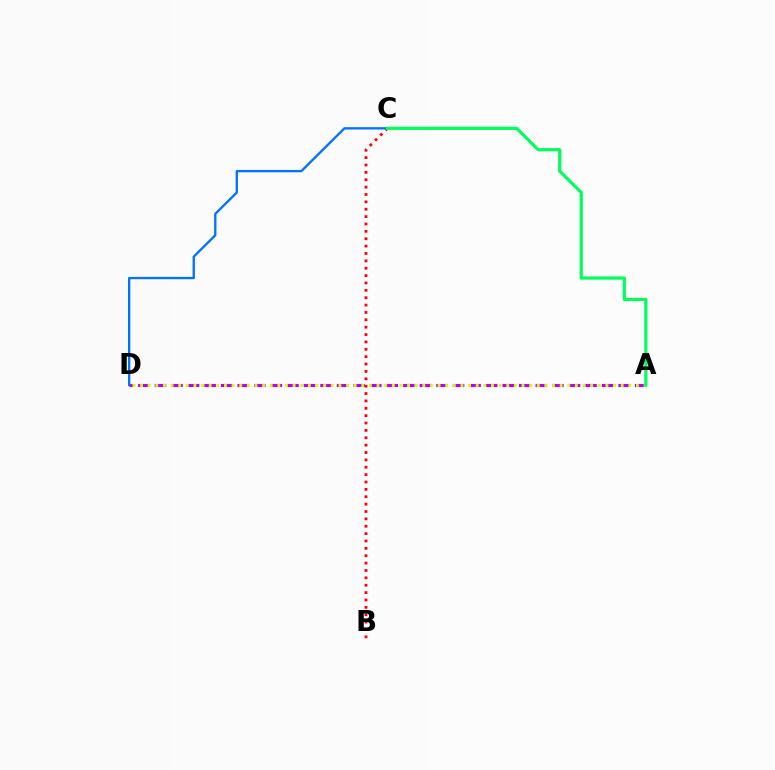{('B', 'C'): [{'color': '#ff0000', 'line_style': 'dotted', 'thickness': 2.0}], ('A', 'D'): [{'color': '#b900ff', 'line_style': 'dashed', 'thickness': 2.25}, {'color': '#d1ff00', 'line_style': 'dotted', 'thickness': 2.07}], ('C', 'D'): [{'color': '#0074ff', 'line_style': 'solid', 'thickness': 1.68}], ('A', 'C'): [{'color': '#00ff5c', 'line_style': 'solid', 'thickness': 2.3}]}